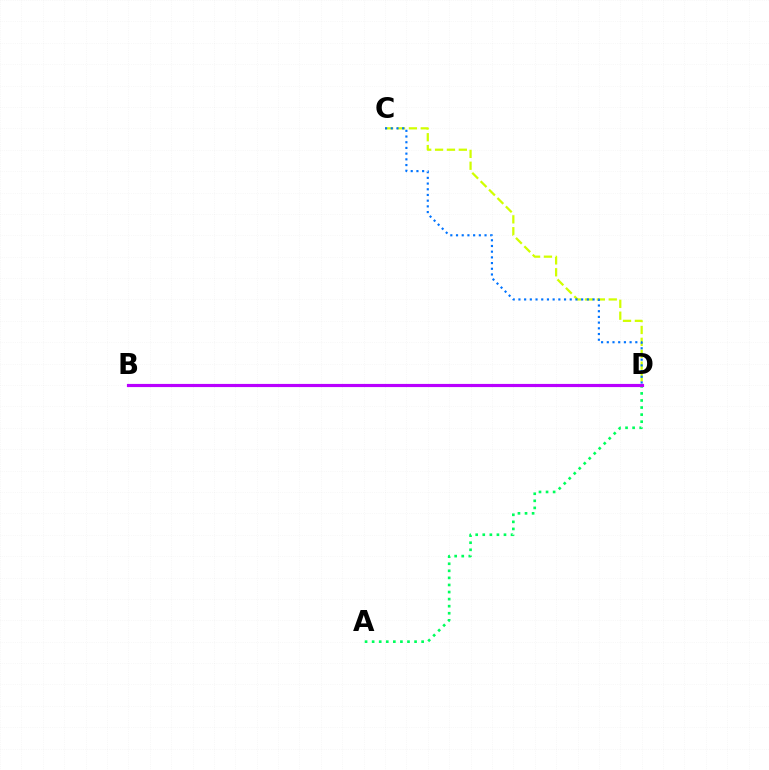{('C', 'D'): [{'color': '#d1ff00', 'line_style': 'dashed', 'thickness': 1.61}, {'color': '#0074ff', 'line_style': 'dotted', 'thickness': 1.55}], ('A', 'D'): [{'color': '#00ff5c', 'line_style': 'dotted', 'thickness': 1.92}], ('B', 'D'): [{'color': '#ff0000', 'line_style': 'dotted', 'thickness': 2.02}, {'color': '#b900ff', 'line_style': 'solid', 'thickness': 2.28}]}